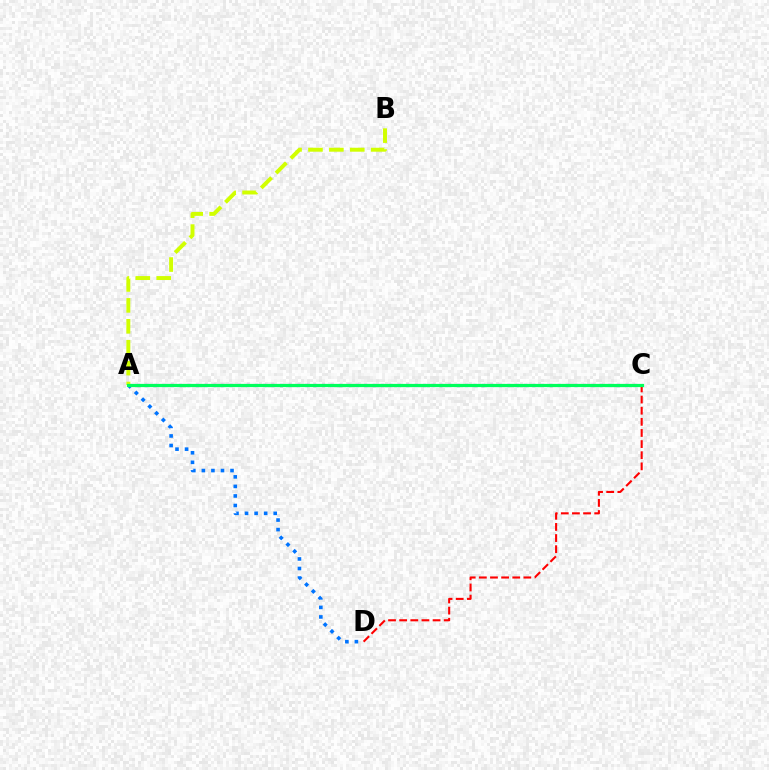{('A', 'C'): [{'color': '#b900ff', 'line_style': 'dotted', 'thickness': 2.29}, {'color': '#00ff5c', 'line_style': 'solid', 'thickness': 2.32}], ('C', 'D'): [{'color': '#ff0000', 'line_style': 'dashed', 'thickness': 1.51}], ('A', 'D'): [{'color': '#0074ff', 'line_style': 'dotted', 'thickness': 2.6}], ('A', 'B'): [{'color': '#d1ff00', 'line_style': 'dashed', 'thickness': 2.84}]}